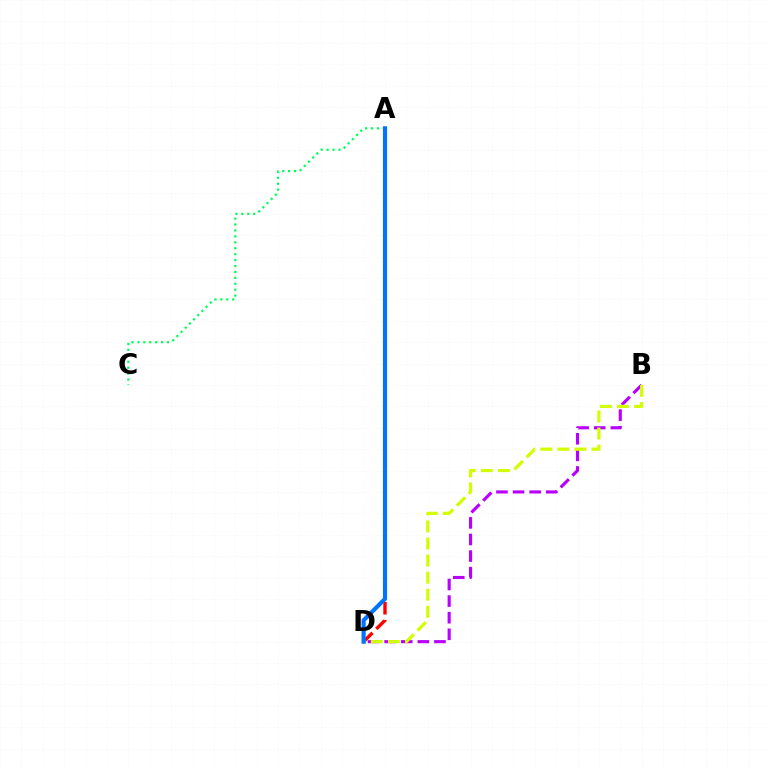{('A', 'C'): [{'color': '#00ff5c', 'line_style': 'dotted', 'thickness': 1.61}], ('B', 'D'): [{'color': '#b900ff', 'line_style': 'dashed', 'thickness': 2.26}, {'color': '#d1ff00', 'line_style': 'dashed', 'thickness': 2.32}], ('A', 'D'): [{'color': '#ff0000', 'line_style': 'dashed', 'thickness': 2.45}, {'color': '#0074ff', 'line_style': 'solid', 'thickness': 3.0}]}